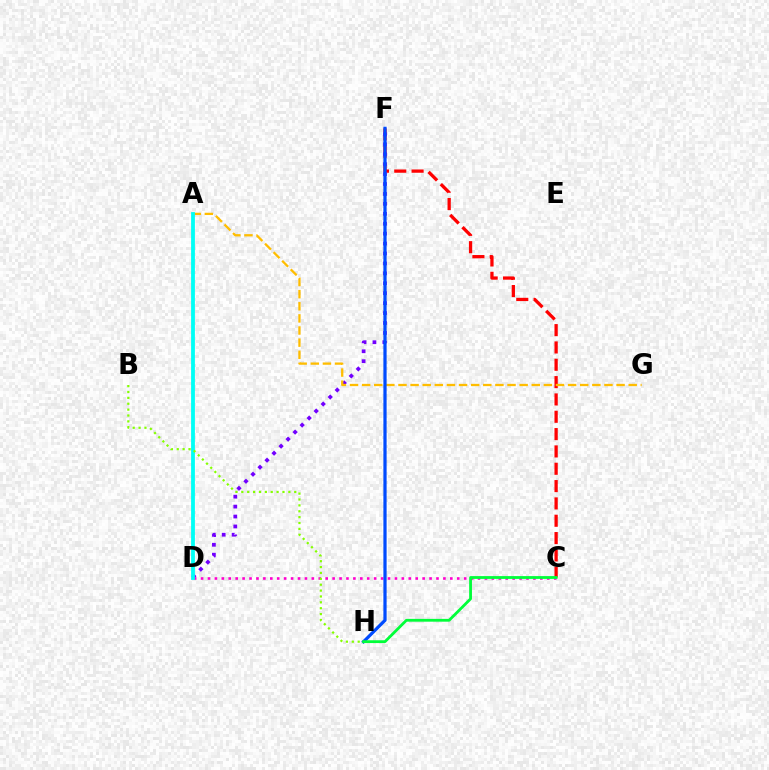{('C', 'F'): [{'color': '#ff0000', 'line_style': 'dashed', 'thickness': 2.35}], ('C', 'D'): [{'color': '#ff00cf', 'line_style': 'dotted', 'thickness': 1.88}], ('D', 'F'): [{'color': '#7200ff', 'line_style': 'dotted', 'thickness': 2.7}], ('A', 'G'): [{'color': '#ffbd00', 'line_style': 'dashed', 'thickness': 1.65}], ('F', 'H'): [{'color': '#004bff', 'line_style': 'solid', 'thickness': 2.33}], ('A', 'D'): [{'color': '#00fff6', 'line_style': 'solid', 'thickness': 2.73}], ('B', 'H'): [{'color': '#84ff00', 'line_style': 'dotted', 'thickness': 1.6}], ('C', 'H'): [{'color': '#00ff39', 'line_style': 'solid', 'thickness': 2.02}]}